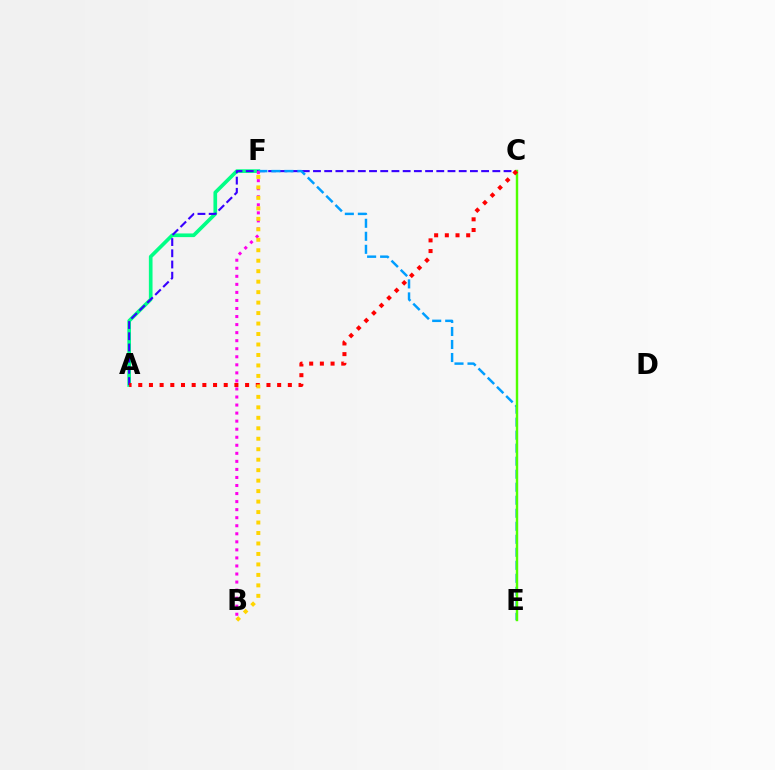{('A', 'F'): [{'color': '#00ff86', 'line_style': 'solid', 'thickness': 2.64}], ('A', 'C'): [{'color': '#3700ff', 'line_style': 'dashed', 'thickness': 1.52}, {'color': '#ff0000', 'line_style': 'dotted', 'thickness': 2.9}], ('E', 'F'): [{'color': '#009eff', 'line_style': 'dashed', 'thickness': 1.77}], ('C', 'E'): [{'color': '#4fff00', 'line_style': 'solid', 'thickness': 1.75}], ('B', 'F'): [{'color': '#ff00ed', 'line_style': 'dotted', 'thickness': 2.19}, {'color': '#ffd500', 'line_style': 'dotted', 'thickness': 2.85}]}